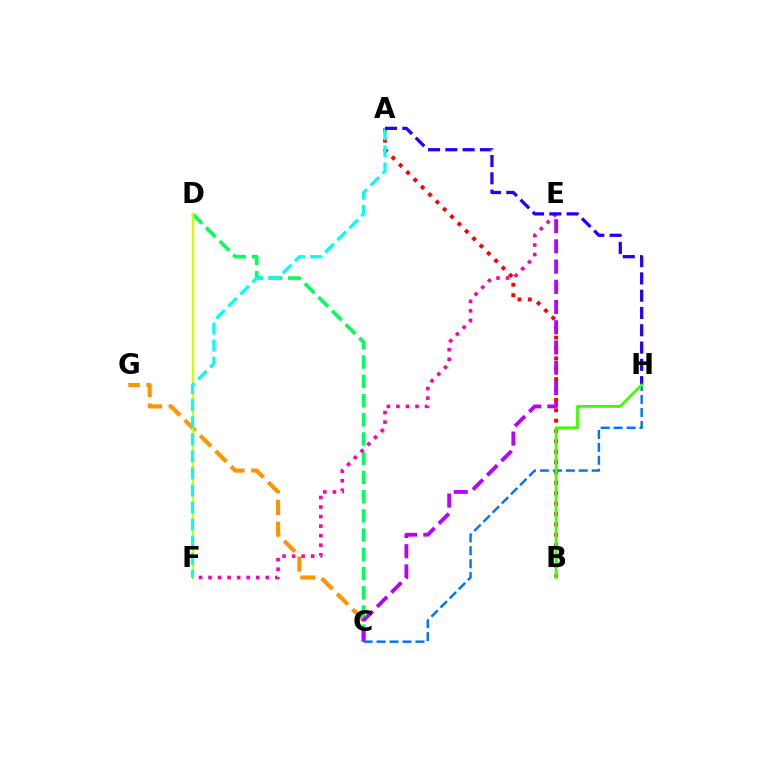{('C', 'G'): [{'color': '#ff9400', 'line_style': 'dashed', 'thickness': 2.96}], ('A', 'B'): [{'color': '#ff0000', 'line_style': 'dotted', 'thickness': 2.82}], ('C', 'D'): [{'color': '#00ff5c', 'line_style': 'dashed', 'thickness': 2.61}], ('D', 'F'): [{'color': '#d1ff00', 'line_style': 'solid', 'thickness': 1.73}], ('E', 'F'): [{'color': '#ff00ac', 'line_style': 'dotted', 'thickness': 2.59}], ('A', 'F'): [{'color': '#00fff6', 'line_style': 'dashed', 'thickness': 2.32}], ('C', 'E'): [{'color': '#b900ff', 'line_style': 'dashed', 'thickness': 2.75}], ('A', 'H'): [{'color': '#2500ff', 'line_style': 'dashed', 'thickness': 2.35}], ('C', 'H'): [{'color': '#0074ff', 'line_style': 'dashed', 'thickness': 1.76}], ('B', 'H'): [{'color': '#3dff00', 'line_style': 'solid', 'thickness': 2.03}]}